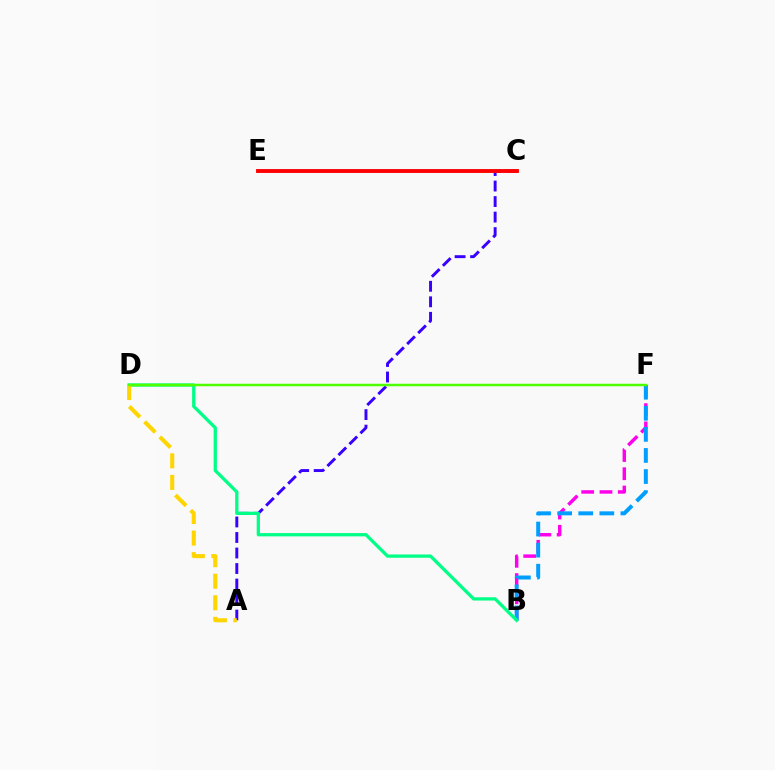{('B', 'F'): [{'color': '#ff00ed', 'line_style': 'dashed', 'thickness': 2.48}, {'color': '#009eff', 'line_style': 'dashed', 'thickness': 2.86}], ('A', 'C'): [{'color': '#3700ff', 'line_style': 'dashed', 'thickness': 2.11}], ('B', 'D'): [{'color': '#00ff86', 'line_style': 'solid', 'thickness': 2.36}], ('C', 'E'): [{'color': '#ff0000', 'line_style': 'solid', 'thickness': 2.79}], ('A', 'D'): [{'color': '#ffd500', 'line_style': 'dashed', 'thickness': 2.93}], ('D', 'F'): [{'color': '#4fff00', 'line_style': 'solid', 'thickness': 1.8}]}